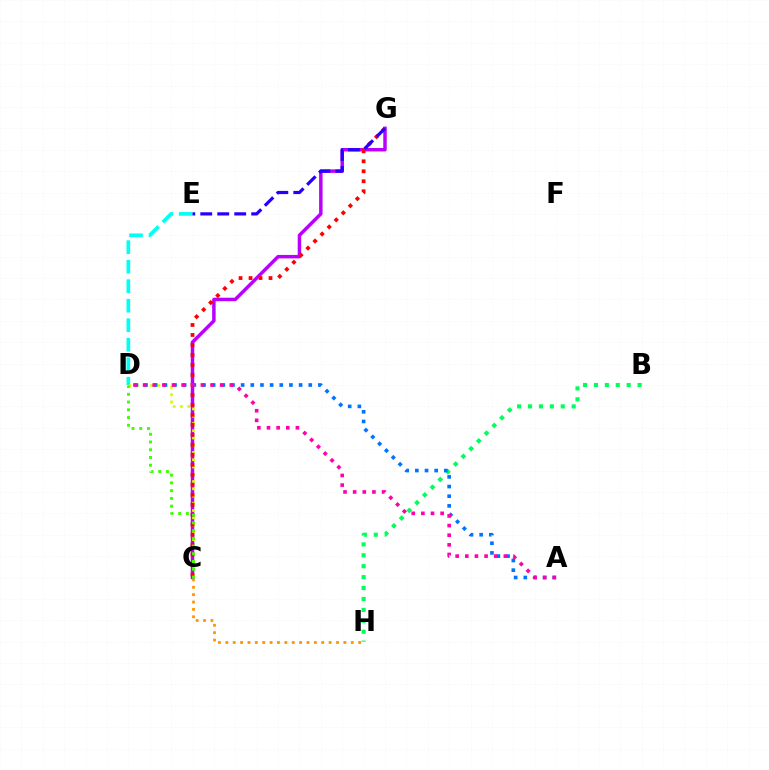{('D', 'E'): [{'color': '#00fff6', 'line_style': 'dashed', 'thickness': 2.65}], ('C', 'G'): [{'color': '#b900ff', 'line_style': 'solid', 'thickness': 2.5}, {'color': '#ff0000', 'line_style': 'dotted', 'thickness': 2.71}], ('C', 'D'): [{'color': '#d1ff00', 'line_style': 'dotted', 'thickness': 1.97}, {'color': '#3dff00', 'line_style': 'dotted', 'thickness': 2.1}], ('C', 'H'): [{'color': '#ff9400', 'line_style': 'dotted', 'thickness': 2.0}], ('B', 'H'): [{'color': '#00ff5c', 'line_style': 'dotted', 'thickness': 2.97}], ('A', 'D'): [{'color': '#0074ff', 'line_style': 'dotted', 'thickness': 2.62}, {'color': '#ff00ac', 'line_style': 'dotted', 'thickness': 2.62}], ('E', 'G'): [{'color': '#2500ff', 'line_style': 'dashed', 'thickness': 2.31}]}